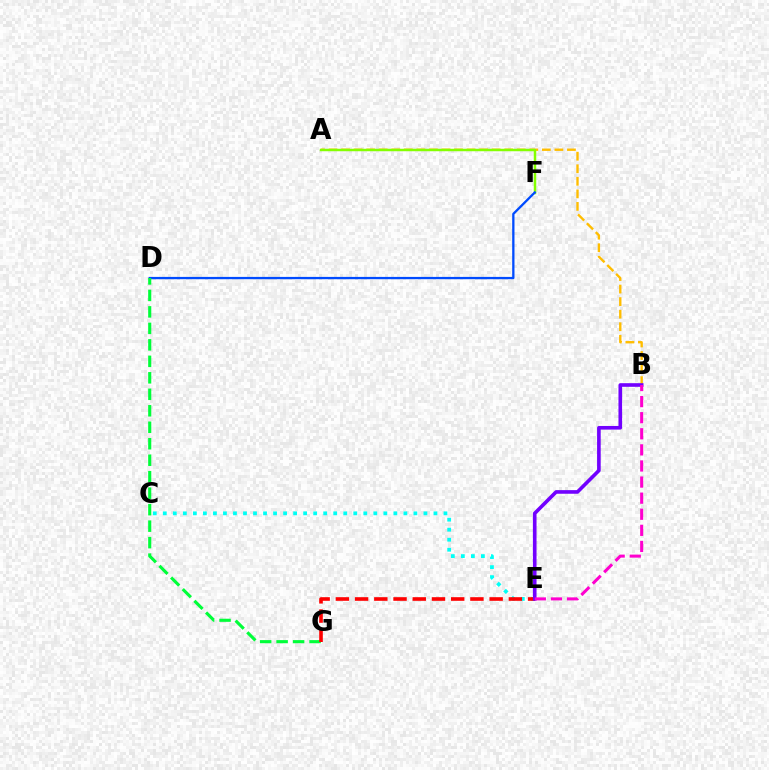{('A', 'B'): [{'color': '#ffbd00', 'line_style': 'dashed', 'thickness': 1.7}], ('C', 'E'): [{'color': '#00fff6', 'line_style': 'dotted', 'thickness': 2.72}], ('A', 'F'): [{'color': '#84ff00', 'line_style': 'solid', 'thickness': 1.78}], ('D', 'F'): [{'color': '#004bff', 'line_style': 'solid', 'thickness': 1.66}], ('D', 'G'): [{'color': '#00ff39', 'line_style': 'dashed', 'thickness': 2.24}], ('E', 'G'): [{'color': '#ff0000', 'line_style': 'dashed', 'thickness': 2.61}], ('B', 'E'): [{'color': '#7200ff', 'line_style': 'solid', 'thickness': 2.61}, {'color': '#ff00cf', 'line_style': 'dashed', 'thickness': 2.19}]}